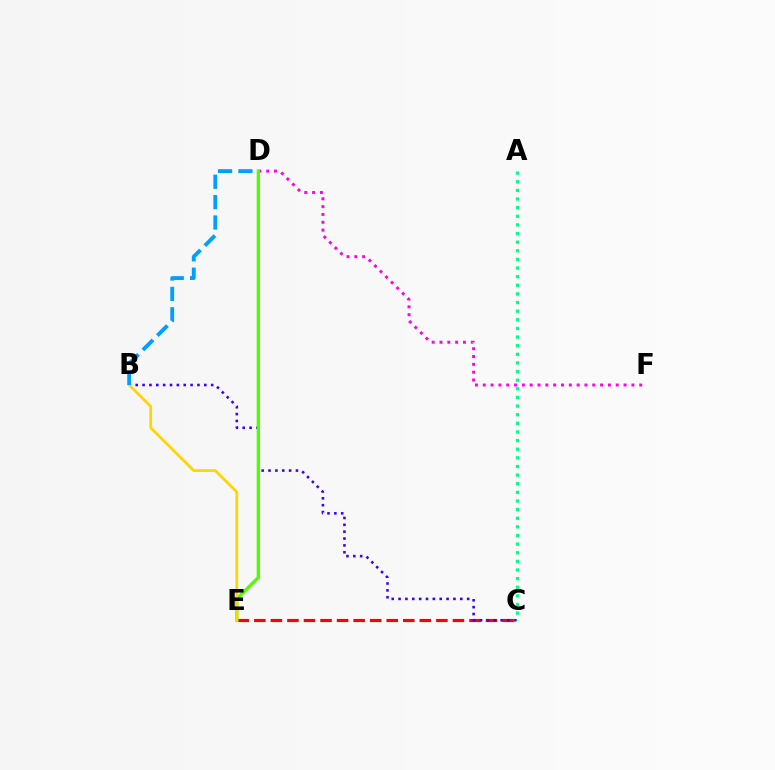{('C', 'E'): [{'color': '#ff0000', 'line_style': 'dashed', 'thickness': 2.25}], ('B', 'C'): [{'color': '#3700ff', 'line_style': 'dotted', 'thickness': 1.86}], ('D', 'F'): [{'color': '#ff00ed', 'line_style': 'dotted', 'thickness': 2.13}], ('D', 'E'): [{'color': '#4fff00', 'line_style': 'solid', 'thickness': 2.38}], ('B', 'E'): [{'color': '#ffd500', 'line_style': 'solid', 'thickness': 1.96}], ('A', 'C'): [{'color': '#00ff86', 'line_style': 'dotted', 'thickness': 2.34}], ('B', 'D'): [{'color': '#009eff', 'line_style': 'dashed', 'thickness': 2.77}]}